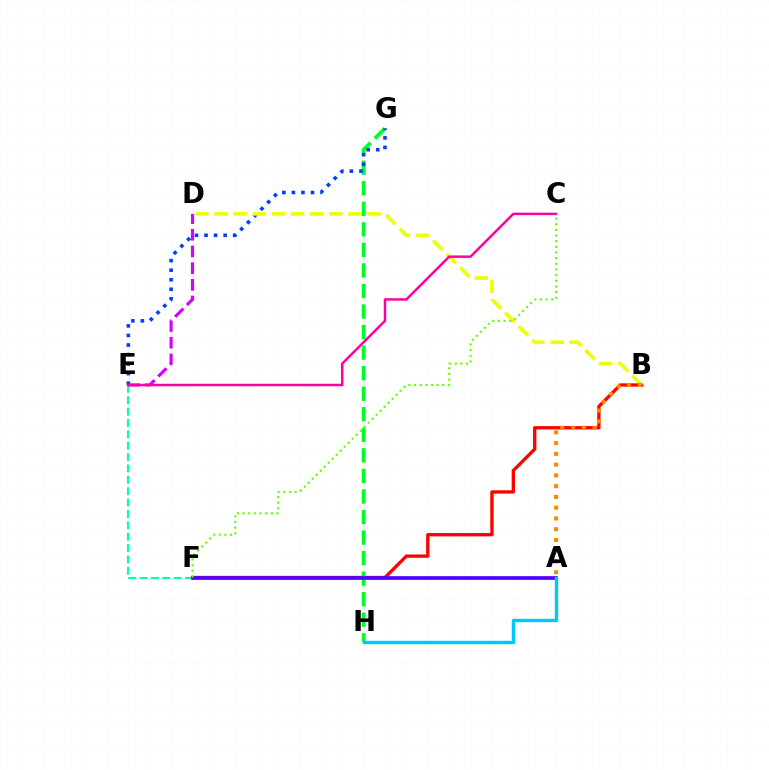{('E', 'F'): [{'color': '#00ffaf', 'line_style': 'dashed', 'thickness': 1.54}], ('B', 'F'): [{'color': '#ff0000', 'line_style': 'solid', 'thickness': 2.38}], ('G', 'H'): [{'color': '#00ff27', 'line_style': 'dashed', 'thickness': 2.79}], ('E', 'G'): [{'color': '#003fff', 'line_style': 'dotted', 'thickness': 2.6}], ('B', 'D'): [{'color': '#eeff00', 'line_style': 'dashed', 'thickness': 2.6}], ('D', 'E'): [{'color': '#d600ff', 'line_style': 'dashed', 'thickness': 2.27}], ('A', 'F'): [{'color': '#4f00ff', 'line_style': 'solid', 'thickness': 2.67}], ('C', 'E'): [{'color': '#ff00a0', 'line_style': 'solid', 'thickness': 1.79}], ('A', 'H'): [{'color': '#00c7ff', 'line_style': 'solid', 'thickness': 2.47}], ('C', 'F'): [{'color': '#66ff00', 'line_style': 'dotted', 'thickness': 1.53}], ('A', 'B'): [{'color': '#ff8800', 'line_style': 'dotted', 'thickness': 2.92}]}